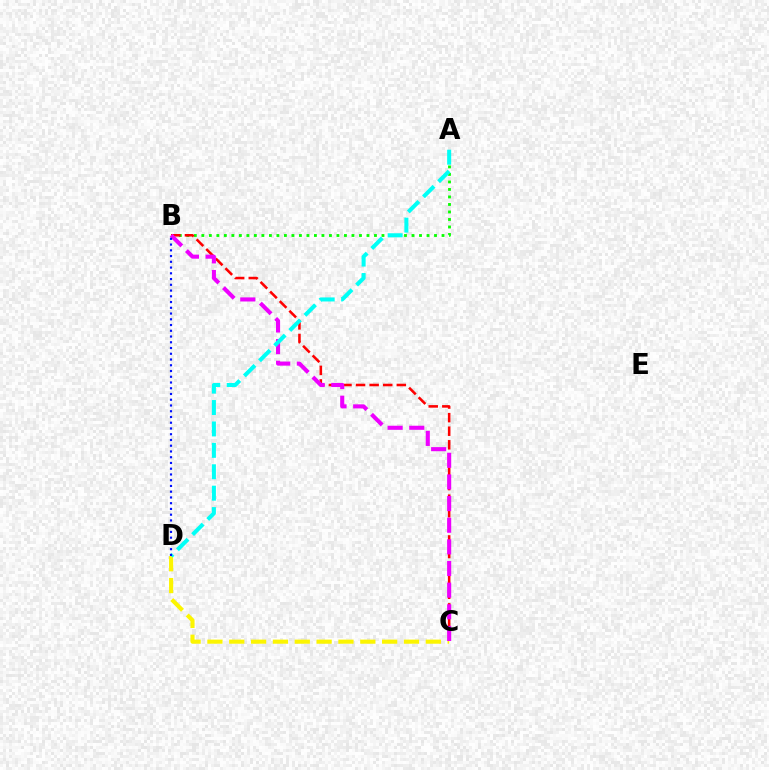{('A', 'B'): [{'color': '#08ff00', 'line_style': 'dotted', 'thickness': 2.04}], ('C', 'D'): [{'color': '#fcf500', 'line_style': 'dashed', 'thickness': 2.97}], ('B', 'C'): [{'color': '#ff0000', 'line_style': 'dashed', 'thickness': 1.85}, {'color': '#ee00ff', 'line_style': 'dashed', 'thickness': 2.94}], ('A', 'D'): [{'color': '#00fff6', 'line_style': 'dashed', 'thickness': 2.91}], ('B', 'D'): [{'color': '#0010ff', 'line_style': 'dotted', 'thickness': 1.56}]}